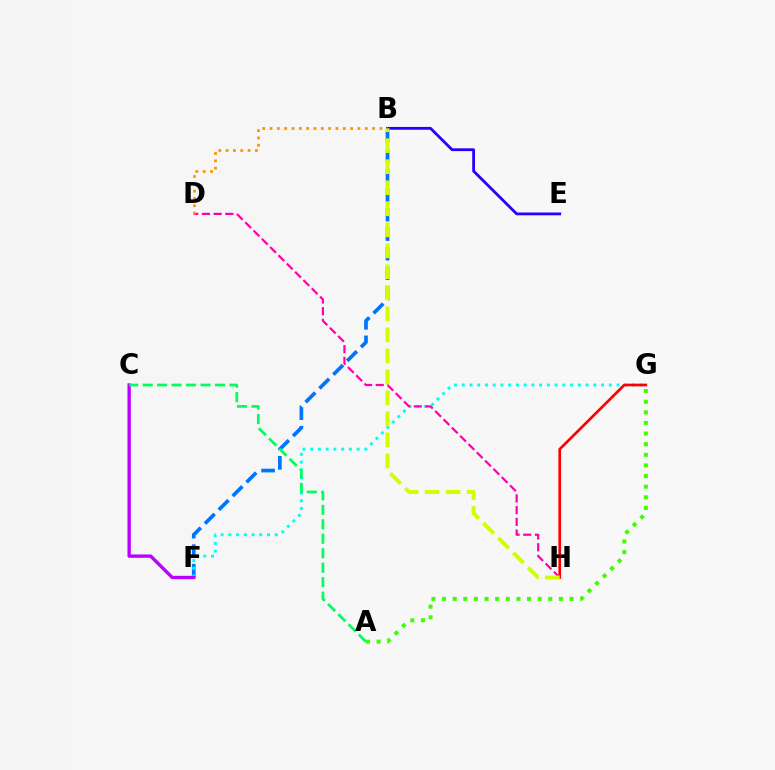{('B', 'F'): [{'color': '#0074ff', 'line_style': 'dashed', 'thickness': 2.65}], ('F', 'G'): [{'color': '#00fff6', 'line_style': 'dotted', 'thickness': 2.1}], ('G', 'H'): [{'color': '#ff0000', 'line_style': 'solid', 'thickness': 1.94}], ('B', 'E'): [{'color': '#2500ff', 'line_style': 'solid', 'thickness': 2.01}], ('C', 'F'): [{'color': '#b900ff', 'line_style': 'solid', 'thickness': 2.42}], ('A', 'G'): [{'color': '#3dff00', 'line_style': 'dotted', 'thickness': 2.89}], ('A', 'C'): [{'color': '#00ff5c', 'line_style': 'dashed', 'thickness': 1.97}], ('D', 'H'): [{'color': '#ff00ac', 'line_style': 'dashed', 'thickness': 1.59}], ('B', 'H'): [{'color': '#d1ff00', 'line_style': 'dashed', 'thickness': 2.85}], ('B', 'D'): [{'color': '#ff9400', 'line_style': 'dotted', 'thickness': 1.99}]}